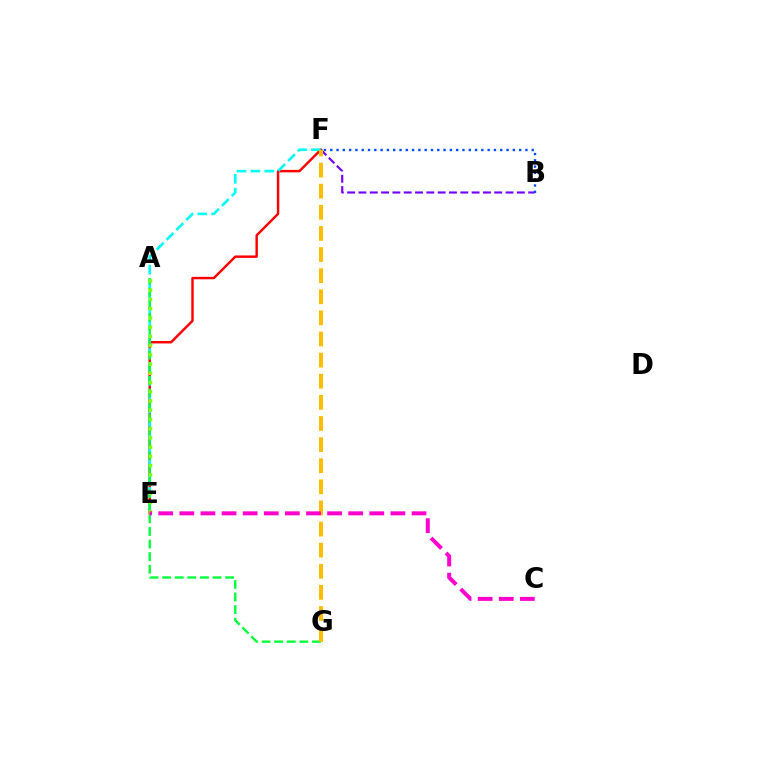{('B', 'F'): [{'color': '#7200ff', 'line_style': 'dashed', 'thickness': 1.54}, {'color': '#004bff', 'line_style': 'dotted', 'thickness': 1.71}], ('E', 'F'): [{'color': '#ff0000', 'line_style': 'solid', 'thickness': 1.76}, {'color': '#00fff6', 'line_style': 'dashed', 'thickness': 1.89}], ('A', 'G'): [{'color': '#00ff39', 'line_style': 'dashed', 'thickness': 1.71}], ('A', 'E'): [{'color': '#84ff00', 'line_style': 'dotted', 'thickness': 2.51}], ('F', 'G'): [{'color': '#ffbd00', 'line_style': 'dashed', 'thickness': 2.87}], ('C', 'E'): [{'color': '#ff00cf', 'line_style': 'dashed', 'thickness': 2.87}]}